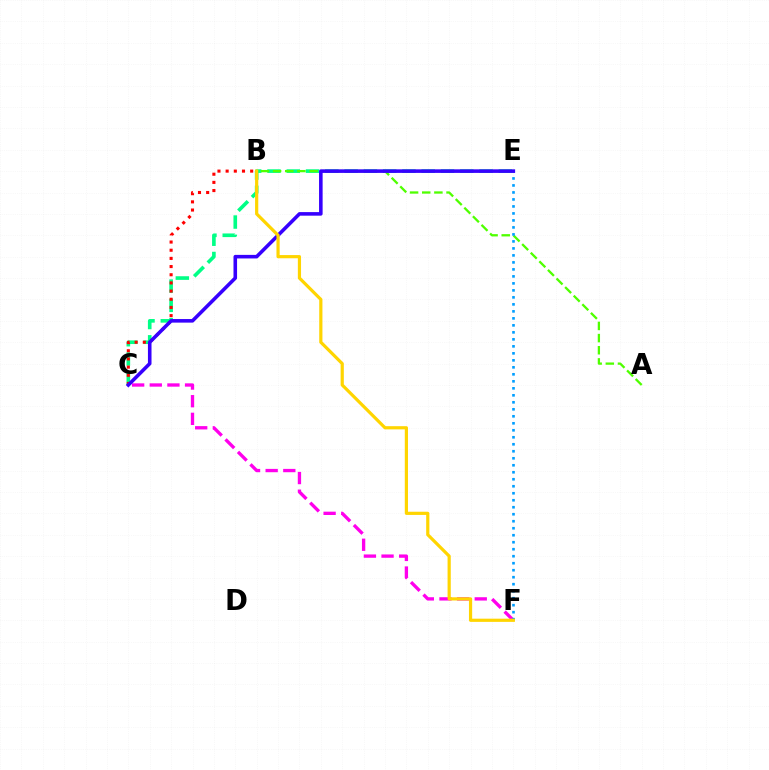{('C', 'E'): [{'color': '#00ff86', 'line_style': 'dashed', 'thickness': 2.62}, {'color': '#3700ff', 'line_style': 'solid', 'thickness': 2.57}], ('A', 'B'): [{'color': '#4fff00', 'line_style': 'dashed', 'thickness': 1.65}], ('B', 'C'): [{'color': '#ff0000', 'line_style': 'dotted', 'thickness': 2.22}], ('C', 'F'): [{'color': '#ff00ed', 'line_style': 'dashed', 'thickness': 2.4}], ('E', 'F'): [{'color': '#009eff', 'line_style': 'dotted', 'thickness': 1.9}], ('B', 'F'): [{'color': '#ffd500', 'line_style': 'solid', 'thickness': 2.3}]}